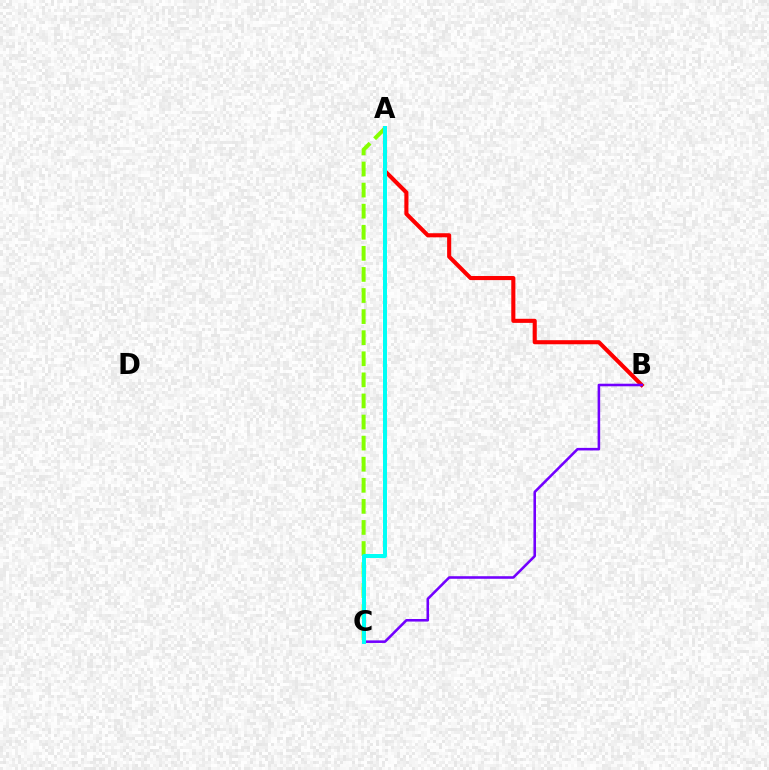{('A', 'C'): [{'color': '#84ff00', 'line_style': 'dashed', 'thickness': 2.86}, {'color': '#00fff6', 'line_style': 'solid', 'thickness': 2.86}], ('A', 'B'): [{'color': '#ff0000', 'line_style': 'solid', 'thickness': 2.94}], ('B', 'C'): [{'color': '#7200ff', 'line_style': 'solid', 'thickness': 1.85}]}